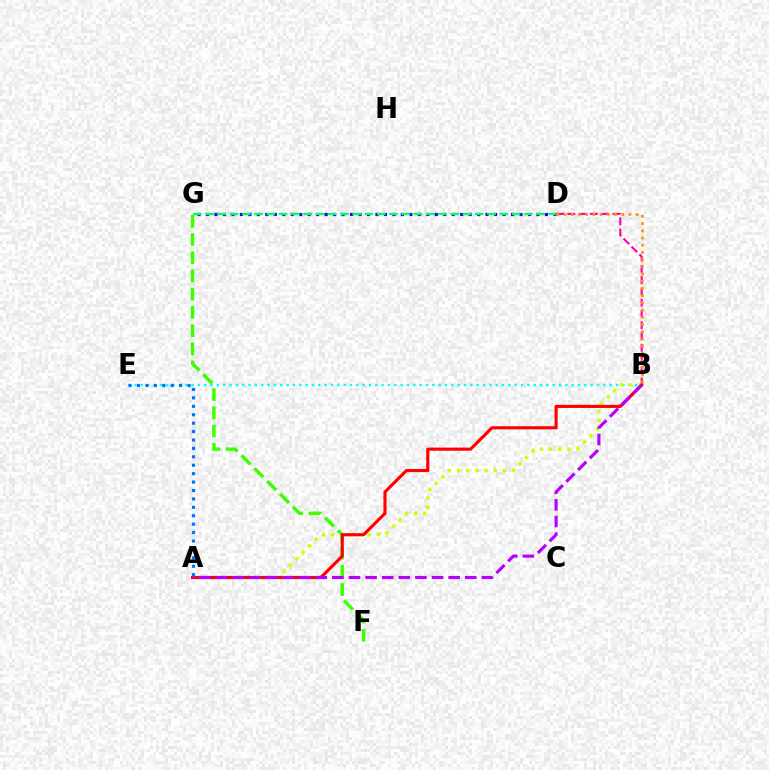{('B', 'E'): [{'color': '#00fff6', 'line_style': 'dotted', 'thickness': 1.72}], ('B', 'D'): [{'color': '#ff00ac', 'line_style': 'dashed', 'thickness': 1.53}, {'color': '#ff9400', 'line_style': 'dotted', 'thickness': 1.96}], ('D', 'G'): [{'color': '#2500ff', 'line_style': 'dotted', 'thickness': 2.3}, {'color': '#00ff5c', 'line_style': 'dashed', 'thickness': 1.67}], ('A', 'B'): [{'color': '#d1ff00', 'line_style': 'dotted', 'thickness': 2.49}, {'color': '#ff0000', 'line_style': 'solid', 'thickness': 2.25}, {'color': '#b900ff', 'line_style': 'dashed', 'thickness': 2.26}], ('F', 'G'): [{'color': '#3dff00', 'line_style': 'dashed', 'thickness': 2.47}], ('A', 'E'): [{'color': '#0074ff', 'line_style': 'dotted', 'thickness': 2.29}]}